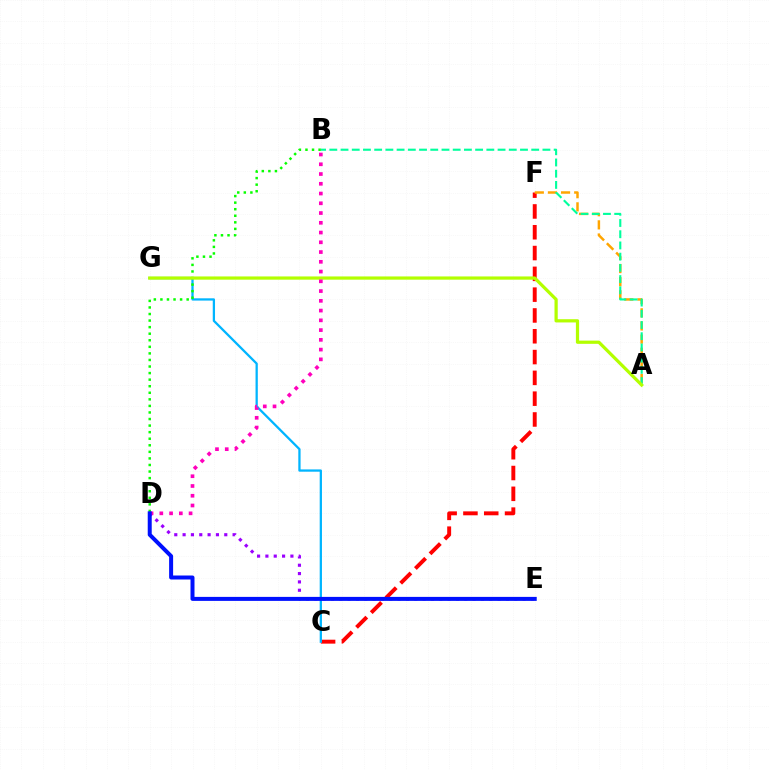{('C', 'F'): [{'color': '#ff0000', 'line_style': 'dashed', 'thickness': 2.83}], ('C', 'G'): [{'color': '#00b5ff', 'line_style': 'solid', 'thickness': 1.64}], ('D', 'E'): [{'color': '#9b00ff', 'line_style': 'dotted', 'thickness': 2.26}, {'color': '#0010ff', 'line_style': 'solid', 'thickness': 2.88}], ('A', 'F'): [{'color': '#ffa500', 'line_style': 'dashed', 'thickness': 1.78}], ('A', 'B'): [{'color': '#00ff9d', 'line_style': 'dashed', 'thickness': 1.52}], ('B', 'D'): [{'color': '#08ff00', 'line_style': 'dotted', 'thickness': 1.78}, {'color': '#ff00bd', 'line_style': 'dotted', 'thickness': 2.65}], ('A', 'G'): [{'color': '#b3ff00', 'line_style': 'solid', 'thickness': 2.32}]}